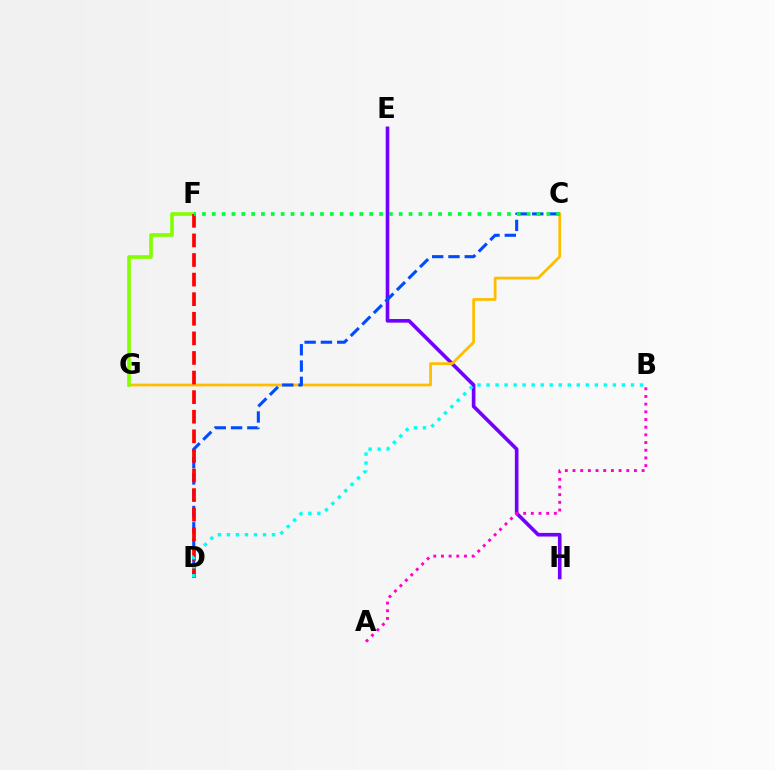{('E', 'H'): [{'color': '#7200ff', 'line_style': 'solid', 'thickness': 2.61}], ('C', 'G'): [{'color': '#ffbd00', 'line_style': 'solid', 'thickness': 1.97}], ('C', 'D'): [{'color': '#004bff', 'line_style': 'dashed', 'thickness': 2.21}], ('F', 'G'): [{'color': '#84ff00', 'line_style': 'solid', 'thickness': 2.62}], ('D', 'F'): [{'color': '#ff0000', 'line_style': 'dashed', 'thickness': 2.66}], ('A', 'B'): [{'color': '#ff00cf', 'line_style': 'dotted', 'thickness': 2.09}], ('B', 'D'): [{'color': '#00fff6', 'line_style': 'dotted', 'thickness': 2.45}], ('C', 'F'): [{'color': '#00ff39', 'line_style': 'dotted', 'thickness': 2.67}]}